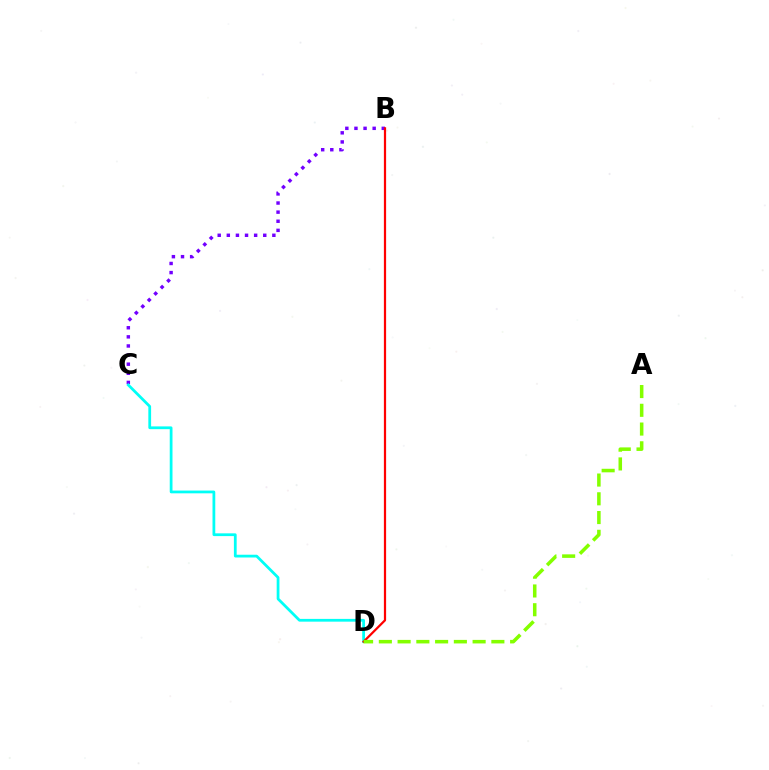{('B', 'C'): [{'color': '#7200ff', 'line_style': 'dotted', 'thickness': 2.48}], ('C', 'D'): [{'color': '#00fff6', 'line_style': 'solid', 'thickness': 1.99}], ('B', 'D'): [{'color': '#ff0000', 'line_style': 'solid', 'thickness': 1.6}], ('A', 'D'): [{'color': '#84ff00', 'line_style': 'dashed', 'thickness': 2.55}]}